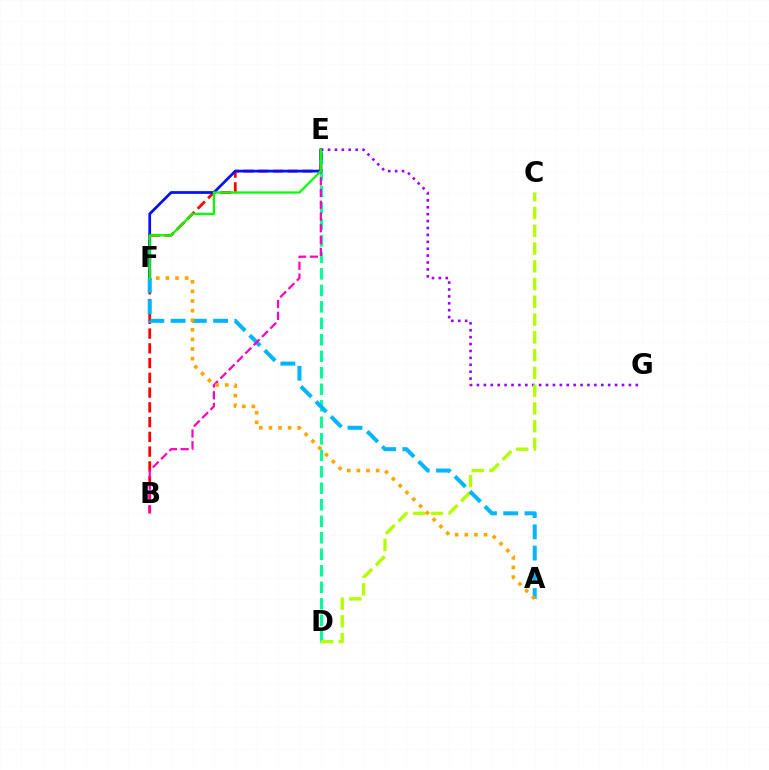{('E', 'G'): [{'color': '#9b00ff', 'line_style': 'dotted', 'thickness': 1.88}], ('D', 'E'): [{'color': '#00ff9d', 'line_style': 'dashed', 'thickness': 2.24}], ('B', 'E'): [{'color': '#ff0000', 'line_style': 'dashed', 'thickness': 2.01}, {'color': '#ff00bd', 'line_style': 'dashed', 'thickness': 1.6}], ('E', 'F'): [{'color': '#0010ff', 'line_style': 'solid', 'thickness': 1.98}, {'color': '#08ff00', 'line_style': 'solid', 'thickness': 1.65}], ('C', 'D'): [{'color': '#b3ff00', 'line_style': 'dashed', 'thickness': 2.41}], ('A', 'F'): [{'color': '#00b5ff', 'line_style': 'dashed', 'thickness': 2.89}, {'color': '#ffa500', 'line_style': 'dotted', 'thickness': 2.61}]}